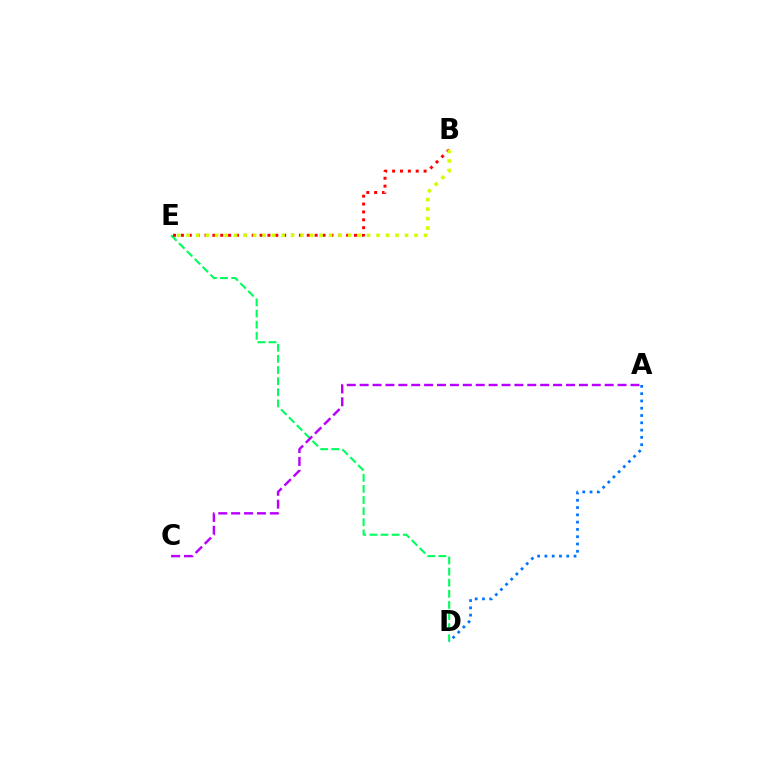{('D', 'E'): [{'color': '#00ff5c', 'line_style': 'dashed', 'thickness': 1.51}], ('A', 'D'): [{'color': '#0074ff', 'line_style': 'dotted', 'thickness': 1.98}], ('B', 'E'): [{'color': '#ff0000', 'line_style': 'dotted', 'thickness': 2.14}, {'color': '#d1ff00', 'line_style': 'dotted', 'thickness': 2.58}], ('A', 'C'): [{'color': '#b900ff', 'line_style': 'dashed', 'thickness': 1.75}]}